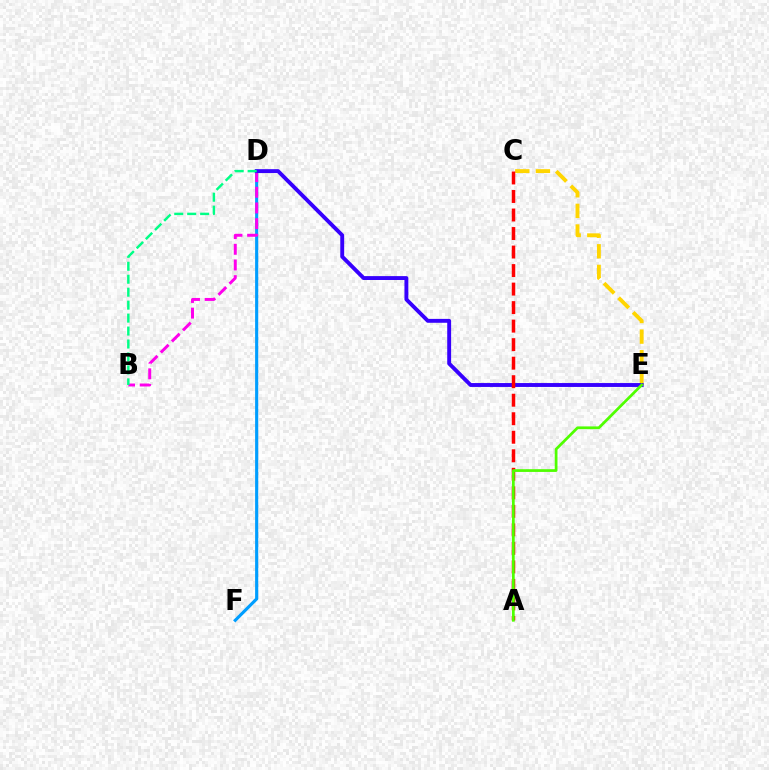{('D', 'F'): [{'color': '#009eff', 'line_style': 'solid', 'thickness': 2.25}], ('B', 'D'): [{'color': '#ff00ed', 'line_style': 'dashed', 'thickness': 2.13}, {'color': '#00ff86', 'line_style': 'dashed', 'thickness': 1.76}], ('C', 'E'): [{'color': '#ffd500', 'line_style': 'dashed', 'thickness': 2.8}], ('D', 'E'): [{'color': '#3700ff', 'line_style': 'solid', 'thickness': 2.8}], ('A', 'C'): [{'color': '#ff0000', 'line_style': 'dashed', 'thickness': 2.52}], ('A', 'E'): [{'color': '#4fff00', 'line_style': 'solid', 'thickness': 1.97}]}